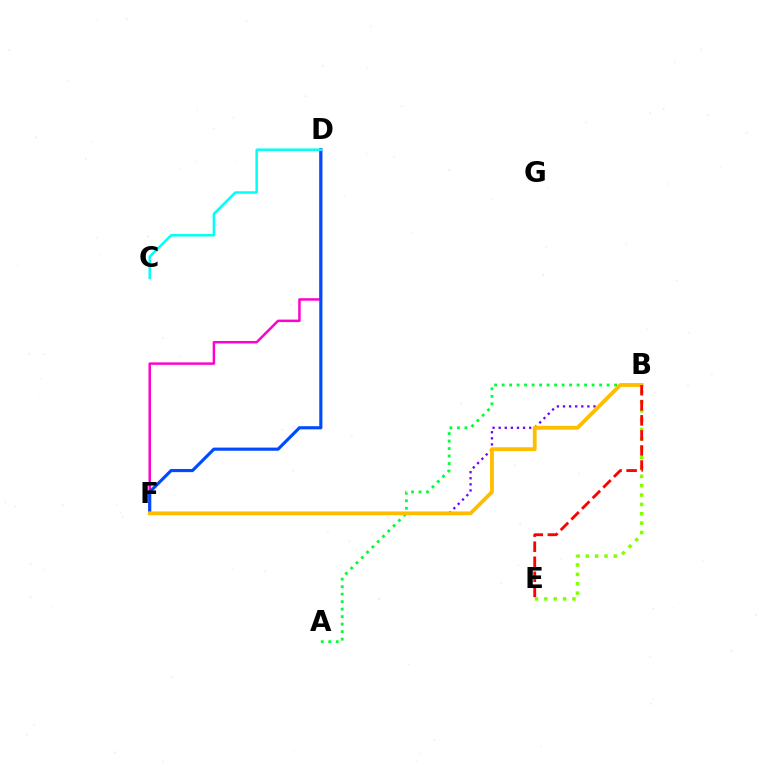{('D', 'F'): [{'color': '#ff00cf', 'line_style': 'solid', 'thickness': 1.79}, {'color': '#004bff', 'line_style': 'solid', 'thickness': 2.27}], ('B', 'F'): [{'color': '#7200ff', 'line_style': 'dotted', 'thickness': 1.66}, {'color': '#ffbd00', 'line_style': 'solid', 'thickness': 2.75}], ('B', 'E'): [{'color': '#84ff00', 'line_style': 'dotted', 'thickness': 2.54}, {'color': '#ff0000', 'line_style': 'dashed', 'thickness': 2.05}], ('C', 'D'): [{'color': '#00fff6', 'line_style': 'solid', 'thickness': 1.79}], ('A', 'B'): [{'color': '#00ff39', 'line_style': 'dotted', 'thickness': 2.04}]}